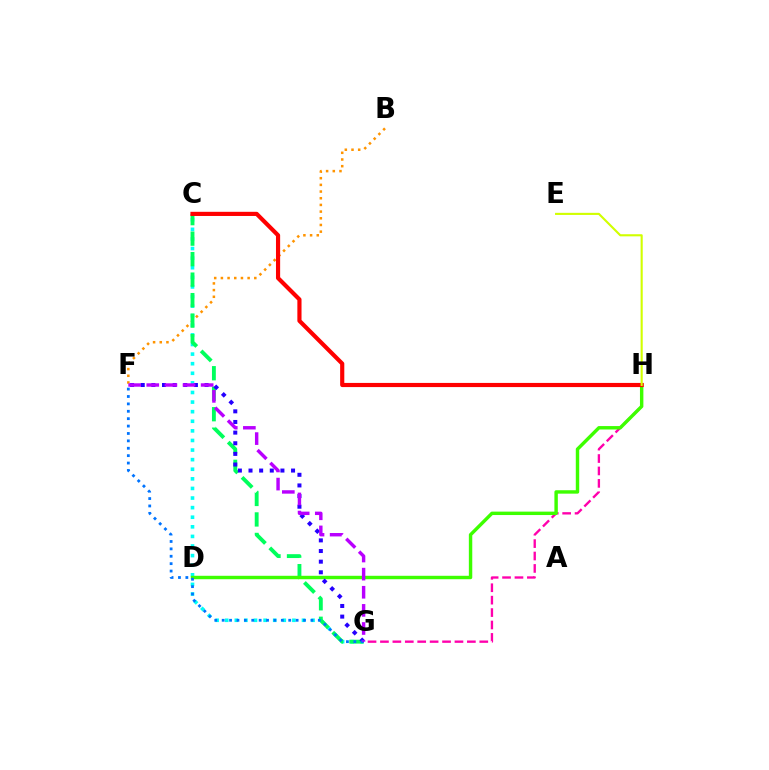{('C', 'G'): [{'color': '#00fff6', 'line_style': 'dotted', 'thickness': 2.61}, {'color': '#00ff5c', 'line_style': 'dashed', 'thickness': 2.78}], ('B', 'F'): [{'color': '#ff9400', 'line_style': 'dotted', 'thickness': 1.82}], ('G', 'H'): [{'color': '#ff00ac', 'line_style': 'dashed', 'thickness': 1.69}], ('D', 'H'): [{'color': '#3dff00', 'line_style': 'solid', 'thickness': 2.46}], ('C', 'H'): [{'color': '#ff0000', 'line_style': 'solid', 'thickness': 2.99}], ('E', 'H'): [{'color': '#d1ff00', 'line_style': 'solid', 'thickness': 1.52}], ('F', 'G'): [{'color': '#2500ff', 'line_style': 'dotted', 'thickness': 2.89}, {'color': '#0074ff', 'line_style': 'dotted', 'thickness': 2.01}, {'color': '#b900ff', 'line_style': 'dashed', 'thickness': 2.46}]}